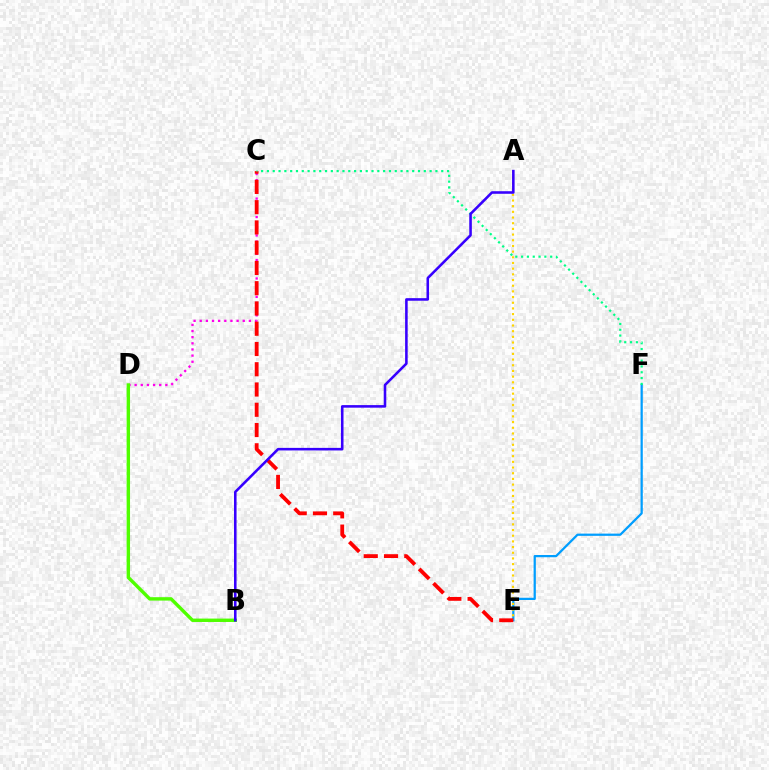{('E', 'F'): [{'color': '#009eff', 'line_style': 'solid', 'thickness': 1.61}], ('C', 'D'): [{'color': '#ff00ed', 'line_style': 'dotted', 'thickness': 1.67}], ('C', 'E'): [{'color': '#ff0000', 'line_style': 'dashed', 'thickness': 2.75}], ('B', 'D'): [{'color': '#4fff00', 'line_style': 'solid', 'thickness': 2.45}], ('A', 'E'): [{'color': '#ffd500', 'line_style': 'dotted', 'thickness': 1.54}], ('C', 'F'): [{'color': '#00ff86', 'line_style': 'dotted', 'thickness': 1.58}], ('A', 'B'): [{'color': '#3700ff', 'line_style': 'solid', 'thickness': 1.85}]}